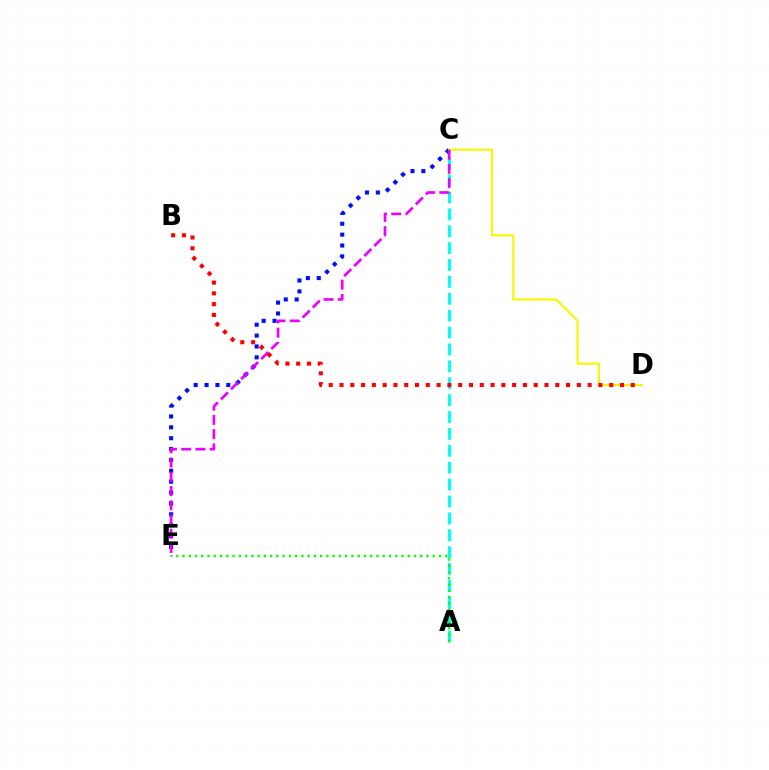{('C', 'E'): [{'color': '#0010ff', 'line_style': 'dotted', 'thickness': 2.95}, {'color': '#ee00ff', 'line_style': 'dashed', 'thickness': 1.93}], ('A', 'C'): [{'color': '#00fff6', 'line_style': 'dashed', 'thickness': 2.29}], ('C', 'D'): [{'color': '#fcf500', 'line_style': 'solid', 'thickness': 1.54}], ('A', 'E'): [{'color': '#08ff00', 'line_style': 'dotted', 'thickness': 1.7}], ('B', 'D'): [{'color': '#ff0000', 'line_style': 'dotted', 'thickness': 2.93}]}